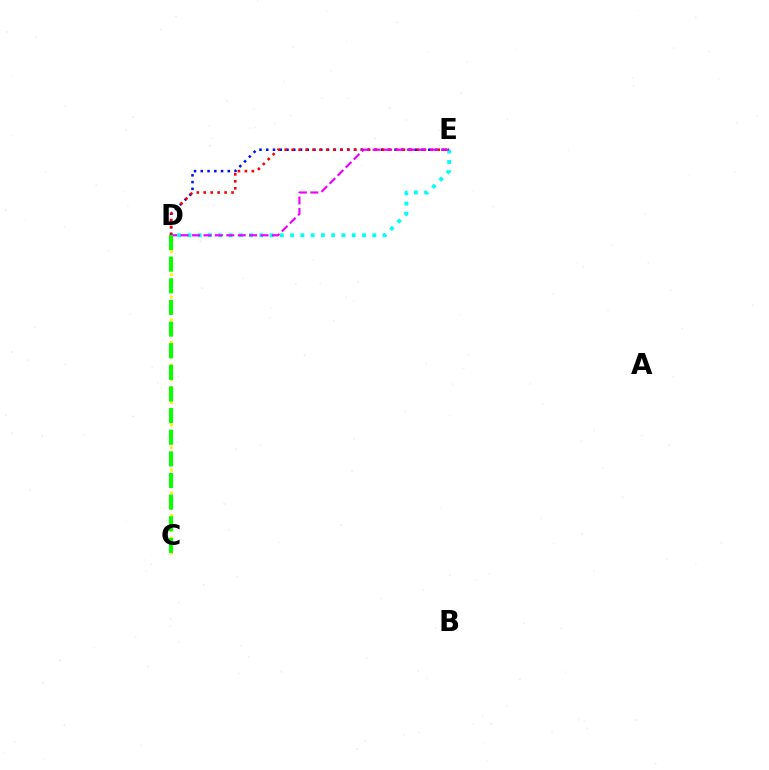{('D', 'E'): [{'color': '#0010ff', 'line_style': 'dotted', 'thickness': 1.84}, {'color': '#ff0000', 'line_style': 'dotted', 'thickness': 1.89}, {'color': '#00fff6', 'line_style': 'dotted', 'thickness': 2.79}, {'color': '#ee00ff', 'line_style': 'dashed', 'thickness': 1.55}], ('C', 'D'): [{'color': '#fcf500', 'line_style': 'dotted', 'thickness': 2.05}, {'color': '#08ff00', 'line_style': 'dashed', 'thickness': 2.94}]}